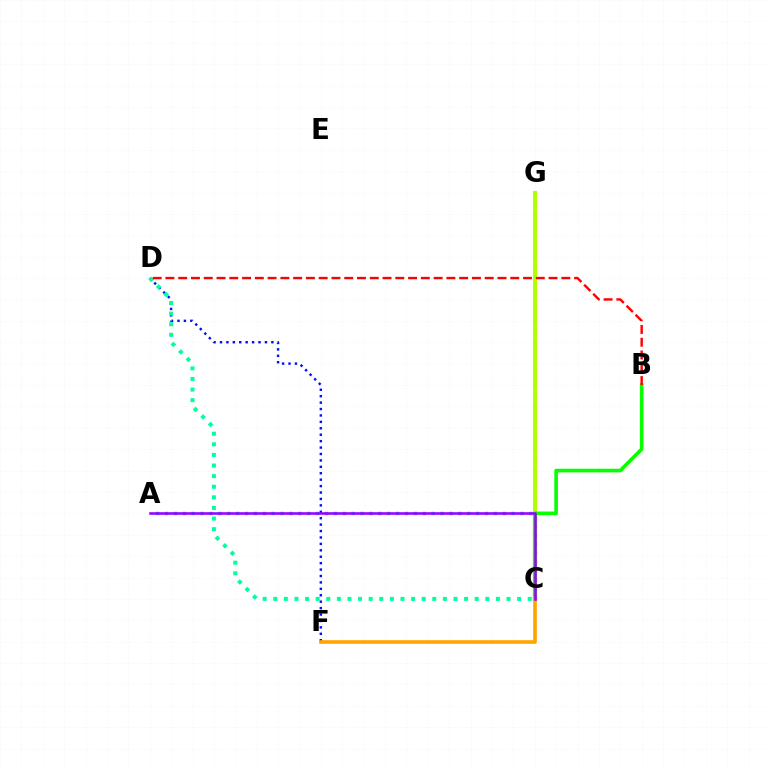{('D', 'F'): [{'color': '#0010ff', 'line_style': 'dotted', 'thickness': 1.74}], ('C', 'G'): [{'color': '#ff00bd', 'line_style': 'dotted', 'thickness': 2.84}, {'color': '#b3ff00', 'line_style': 'solid', 'thickness': 2.97}], ('A', 'C'): [{'color': '#00b5ff', 'line_style': 'dotted', 'thickness': 2.41}, {'color': '#9b00ff', 'line_style': 'solid', 'thickness': 1.85}], ('B', 'C'): [{'color': '#08ff00', 'line_style': 'solid', 'thickness': 2.61}], ('C', 'F'): [{'color': '#ffa500', 'line_style': 'solid', 'thickness': 2.62}], ('C', 'D'): [{'color': '#00ff9d', 'line_style': 'dotted', 'thickness': 2.88}], ('B', 'D'): [{'color': '#ff0000', 'line_style': 'dashed', 'thickness': 1.73}]}